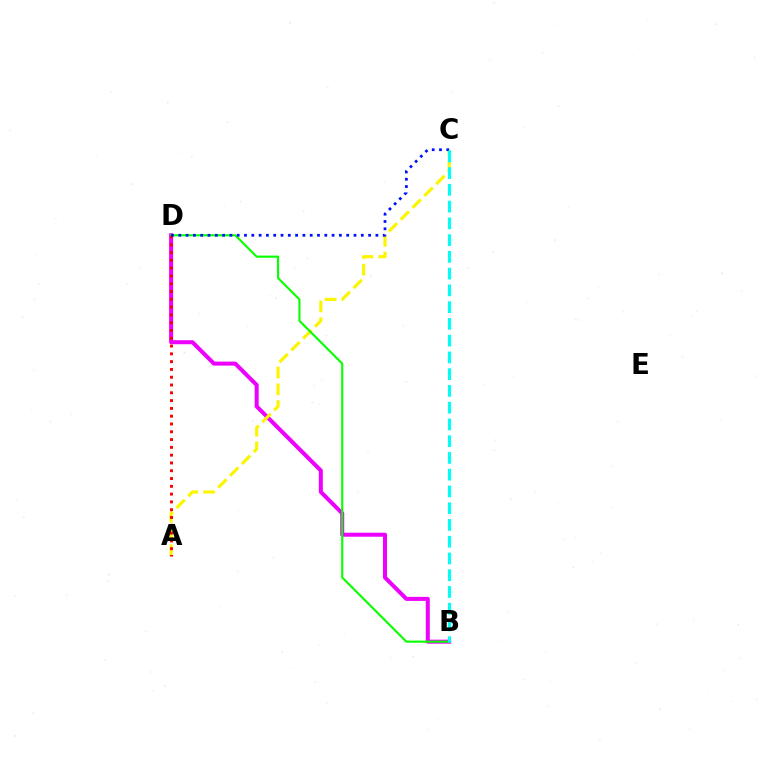{('B', 'D'): [{'color': '#ee00ff', 'line_style': 'solid', 'thickness': 2.89}, {'color': '#08ff00', 'line_style': 'solid', 'thickness': 1.53}], ('A', 'C'): [{'color': '#fcf500', 'line_style': 'dashed', 'thickness': 2.28}], ('A', 'D'): [{'color': '#ff0000', 'line_style': 'dotted', 'thickness': 2.12}], ('C', 'D'): [{'color': '#0010ff', 'line_style': 'dotted', 'thickness': 1.98}], ('B', 'C'): [{'color': '#00fff6', 'line_style': 'dashed', 'thickness': 2.28}]}